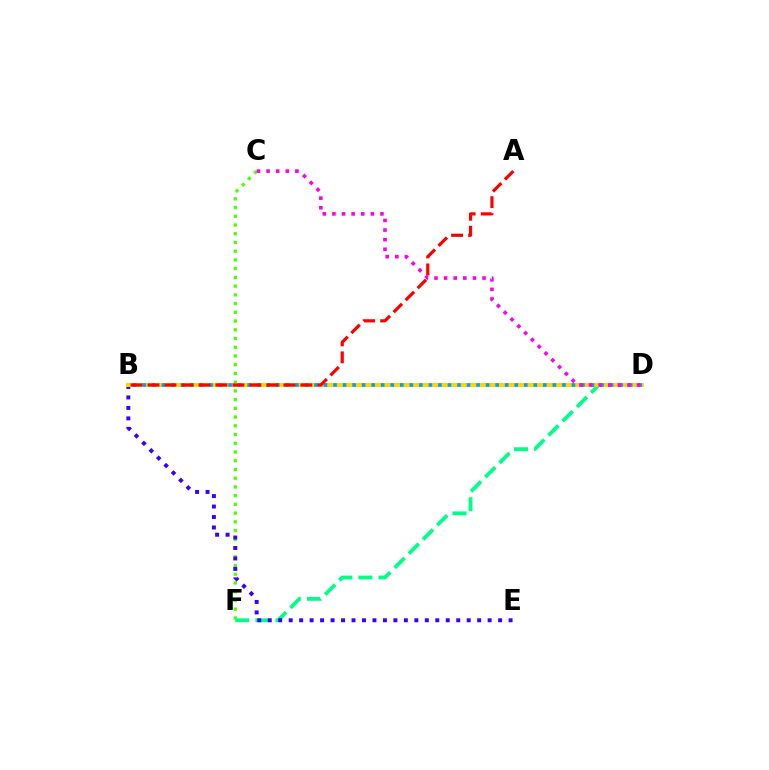{('C', 'F'): [{'color': '#4fff00', 'line_style': 'dotted', 'thickness': 2.37}], ('D', 'F'): [{'color': '#00ff86', 'line_style': 'dashed', 'thickness': 2.73}], ('B', 'E'): [{'color': '#3700ff', 'line_style': 'dotted', 'thickness': 2.84}], ('B', 'D'): [{'color': '#ffd500', 'line_style': 'solid', 'thickness': 2.87}, {'color': '#009eff', 'line_style': 'dotted', 'thickness': 2.59}], ('A', 'B'): [{'color': '#ff0000', 'line_style': 'dashed', 'thickness': 2.31}], ('C', 'D'): [{'color': '#ff00ed', 'line_style': 'dotted', 'thickness': 2.61}]}